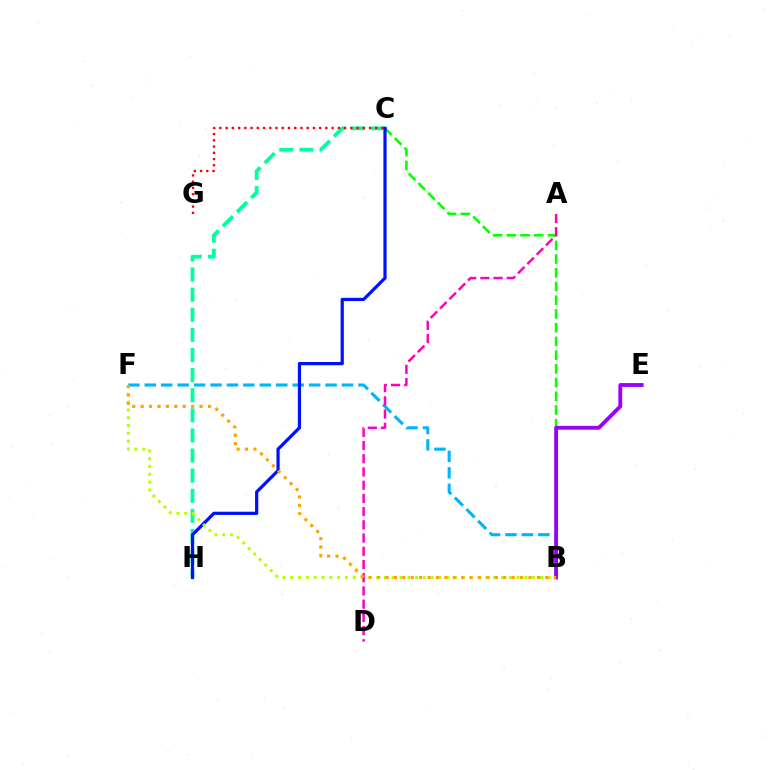{('C', 'H'): [{'color': '#00ff9d', 'line_style': 'dashed', 'thickness': 2.73}, {'color': '#0010ff', 'line_style': 'solid', 'thickness': 2.32}], ('B', 'C'): [{'color': '#08ff00', 'line_style': 'dashed', 'thickness': 1.86}], ('C', 'G'): [{'color': '#ff0000', 'line_style': 'dotted', 'thickness': 1.69}], ('B', 'F'): [{'color': '#00b5ff', 'line_style': 'dashed', 'thickness': 2.23}, {'color': '#b3ff00', 'line_style': 'dotted', 'thickness': 2.12}, {'color': '#ffa500', 'line_style': 'dotted', 'thickness': 2.29}], ('B', 'E'): [{'color': '#9b00ff', 'line_style': 'solid', 'thickness': 2.76}], ('A', 'D'): [{'color': '#ff00bd', 'line_style': 'dashed', 'thickness': 1.8}]}